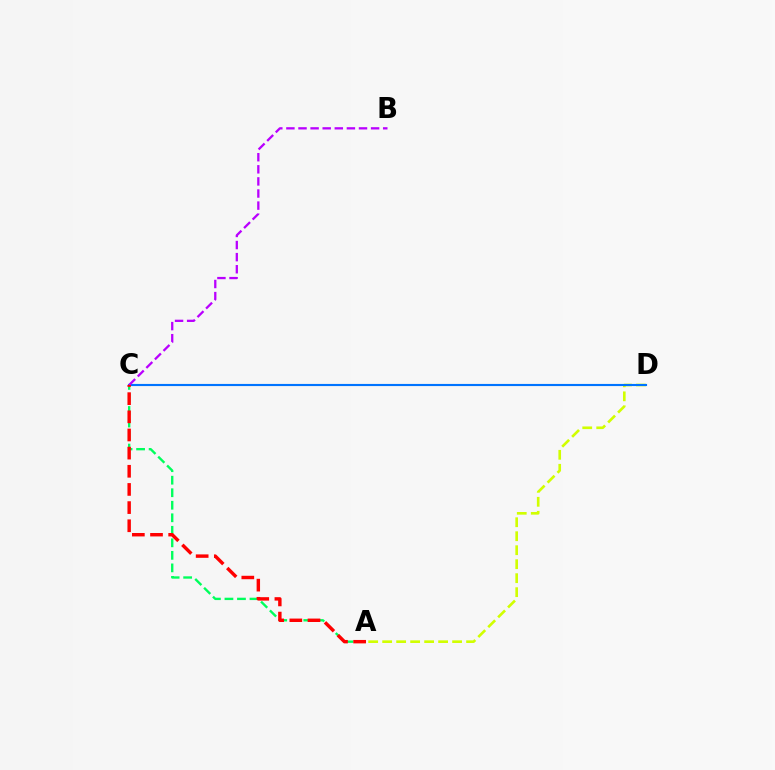{('A', 'C'): [{'color': '#00ff5c', 'line_style': 'dashed', 'thickness': 1.7}, {'color': '#ff0000', 'line_style': 'dashed', 'thickness': 2.47}], ('A', 'D'): [{'color': '#d1ff00', 'line_style': 'dashed', 'thickness': 1.9}], ('C', 'D'): [{'color': '#0074ff', 'line_style': 'solid', 'thickness': 1.53}], ('B', 'C'): [{'color': '#b900ff', 'line_style': 'dashed', 'thickness': 1.64}]}